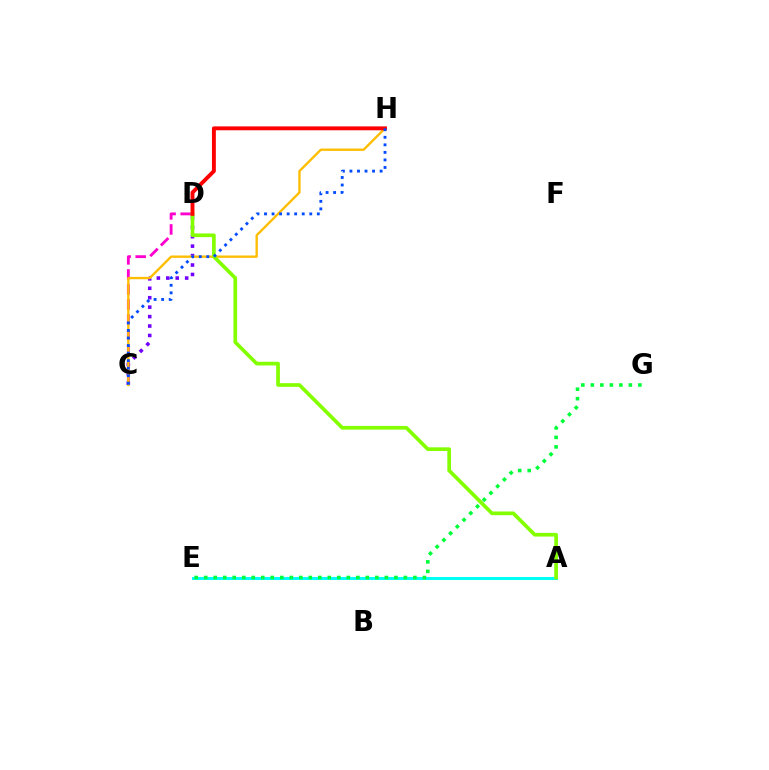{('C', 'D'): [{'color': '#ff00cf', 'line_style': 'dashed', 'thickness': 2.04}, {'color': '#7200ff', 'line_style': 'dotted', 'thickness': 2.56}], ('A', 'E'): [{'color': '#00fff6', 'line_style': 'solid', 'thickness': 2.18}], ('C', 'H'): [{'color': '#ffbd00', 'line_style': 'solid', 'thickness': 1.7}, {'color': '#004bff', 'line_style': 'dotted', 'thickness': 2.05}], ('E', 'G'): [{'color': '#00ff39', 'line_style': 'dotted', 'thickness': 2.58}], ('A', 'D'): [{'color': '#84ff00', 'line_style': 'solid', 'thickness': 2.65}], ('D', 'H'): [{'color': '#ff0000', 'line_style': 'solid', 'thickness': 2.8}]}